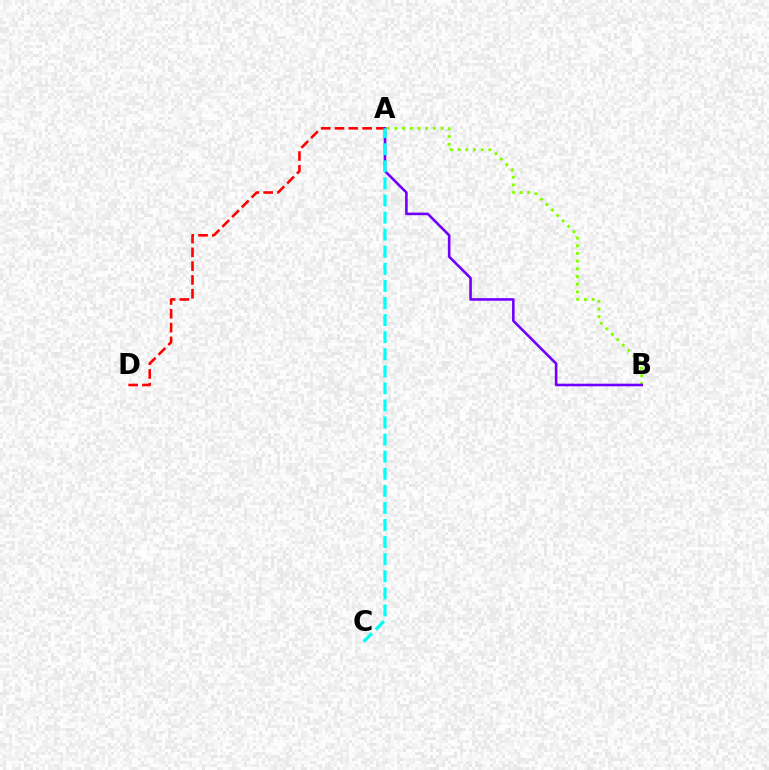{('A', 'D'): [{'color': '#ff0000', 'line_style': 'dashed', 'thickness': 1.88}], ('A', 'B'): [{'color': '#84ff00', 'line_style': 'dotted', 'thickness': 2.09}, {'color': '#7200ff', 'line_style': 'solid', 'thickness': 1.88}], ('A', 'C'): [{'color': '#00fff6', 'line_style': 'dashed', 'thickness': 2.32}]}